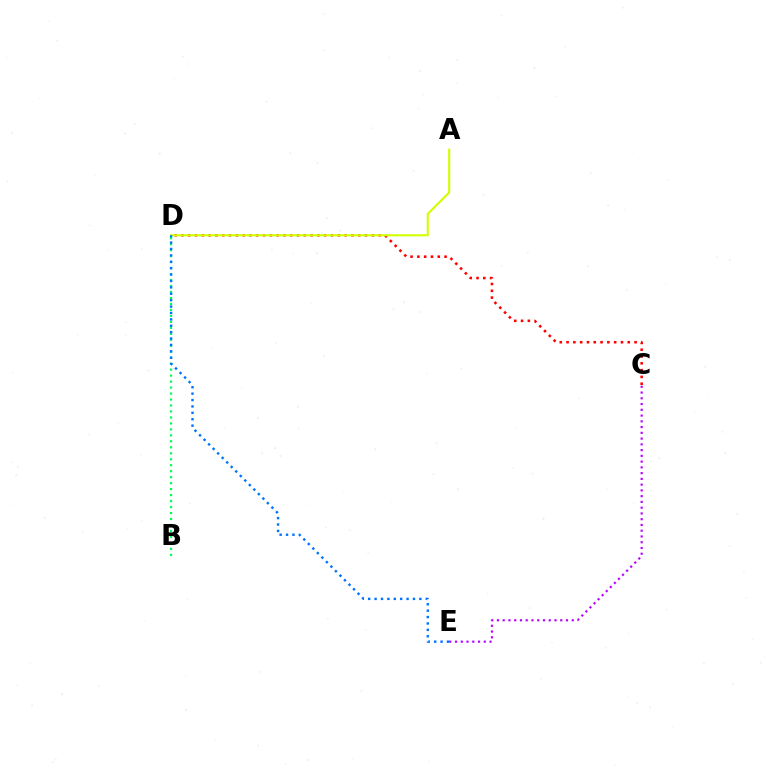{('C', 'E'): [{'color': '#b900ff', 'line_style': 'dotted', 'thickness': 1.56}], ('B', 'D'): [{'color': '#00ff5c', 'line_style': 'dotted', 'thickness': 1.62}], ('C', 'D'): [{'color': '#ff0000', 'line_style': 'dotted', 'thickness': 1.85}], ('A', 'D'): [{'color': '#d1ff00', 'line_style': 'solid', 'thickness': 1.52}], ('D', 'E'): [{'color': '#0074ff', 'line_style': 'dotted', 'thickness': 1.74}]}